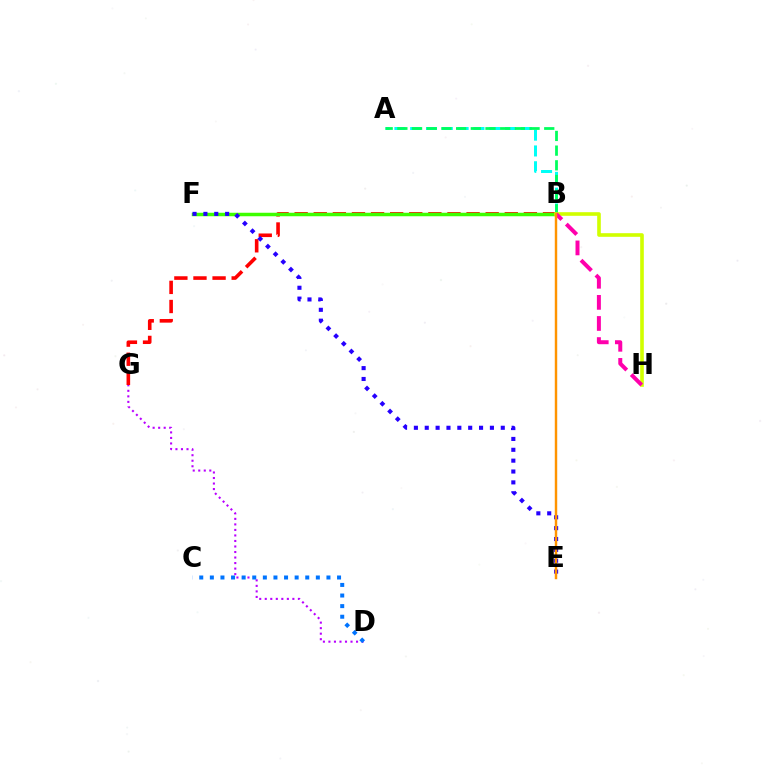{('B', 'G'): [{'color': '#ff0000', 'line_style': 'dashed', 'thickness': 2.6}], ('B', 'F'): [{'color': '#3dff00', 'line_style': 'solid', 'thickness': 2.52}], ('A', 'B'): [{'color': '#00fff6', 'line_style': 'dashed', 'thickness': 2.15}, {'color': '#00ff5c', 'line_style': 'dashed', 'thickness': 2.0}], ('D', 'G'): [{'color': '#b900ff', 'line_style': 'dotted', 'thickness': 1.5}], ('E', 'F'): [{'color': '#2500ff', 'line_style': 'dotted', 'thickness': 2.95}], ('B', 'H'): [{'color': '#d1ff00', 'line_style': 'solid', 'thickness': 2.61}, {'color': '#ff00ac', 'line_style': 'dashed', 'thickness': 2.87}], ('C', 'D'): [{'color': '#0074ff', 'line_style': 'dotted', 'thickness': 2.88}], ('B', 'E'): [{'color': '#ff9400', 'line_style': 'solid', 'thickness': 1.75}]}